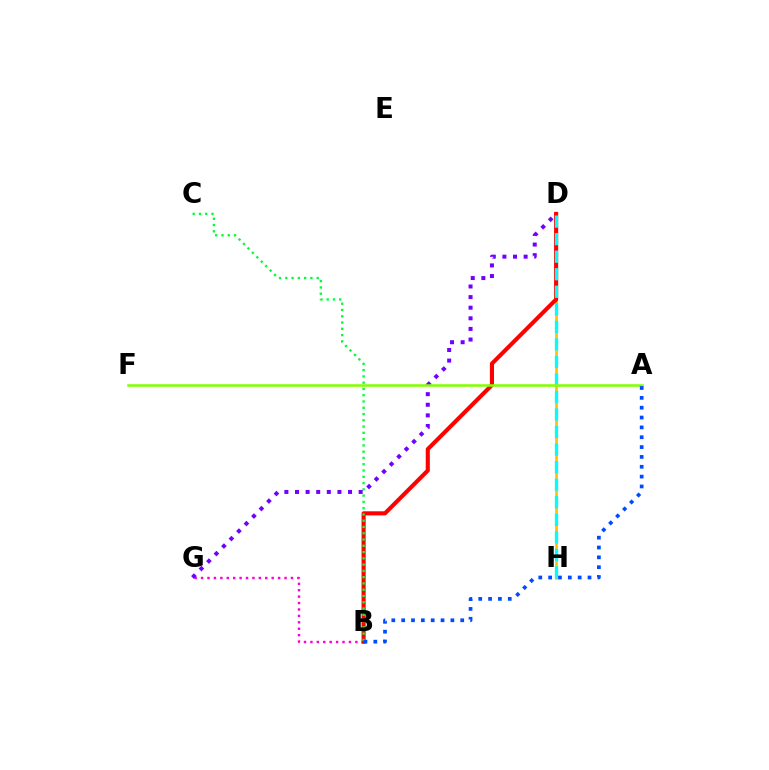{('B', 'G'): [{'color': '#ff00cf', 'line_style': 'dotted', 'thickness': 1.74}], ('D', 'H'): [{'color': '#ffbd00', 'line_style': 'solid', 'thickness': 1.89}, {'color': '#00fff6', 'line_style': 'dashed', 'thickness': 2.38}], ('B', 'D'): [{'color': '#ff0000', 'line_style': 'solid', 'thickness': 2.95}], ('B', 'C'): [{'color': '#00ff39', 'line_style': 'dotted', 'thickness': 1.7}], ('D', 'G'): [{'color': '#7200ff', 'line_style': 'dotted', 'thickness': 2.88}], ('A', 'F'): [{'color': '#84ff00', 'line_style': 'solid', 'thickness': 1.84}], ('A', 'B'): [{'color': '#004bff', 'line_style': 'dotted', 'thickness': 2.67}]}